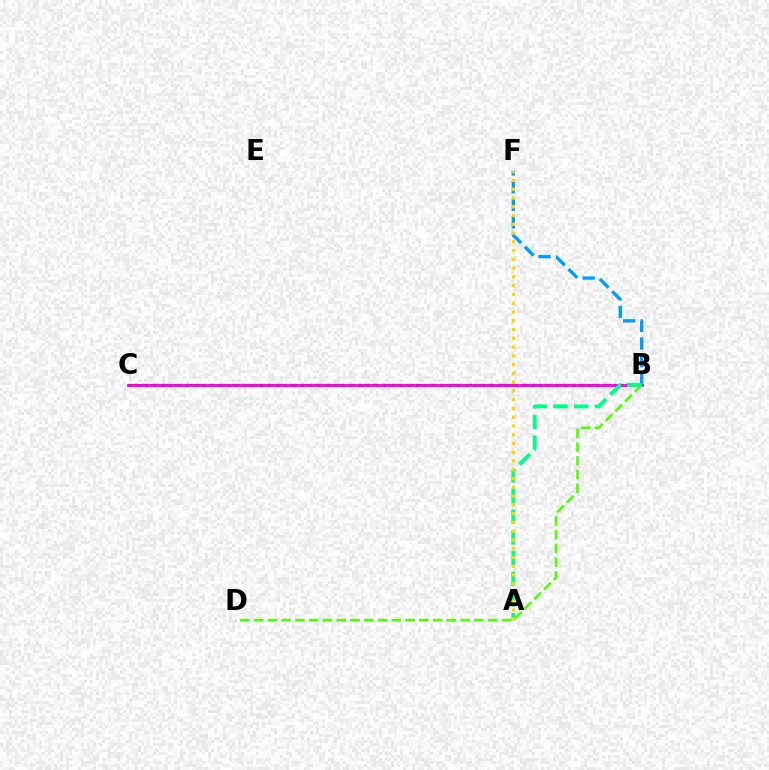{('B', 'C'): [{'color': '#ff0000', 'line_style': 'dashed', 'thickness': 1.57}, {'color': '#3700ff', 'line_style': 'dotted', 'thickness': 2.23}, {'color': '#ff00ed', 'line_style': 'solid', 'thickness': 2.02}], ('B', 'F'): [{'color': '#009eff', 'line_style': 'dashed', 'thickness': 2.4}], ('B', 'D'): [{'color': '#4fff00', 'line_style': 'dashed', 'thickness': 1.87}], ('A', 'B'): [{'color': '#00ff86', 'line_style': 'dashed', 'thickness': 2.81}], ('A', 'F'): [{'color': '#ffd500', 'line_style': 'dotted', 'thickness': 2.38}]}